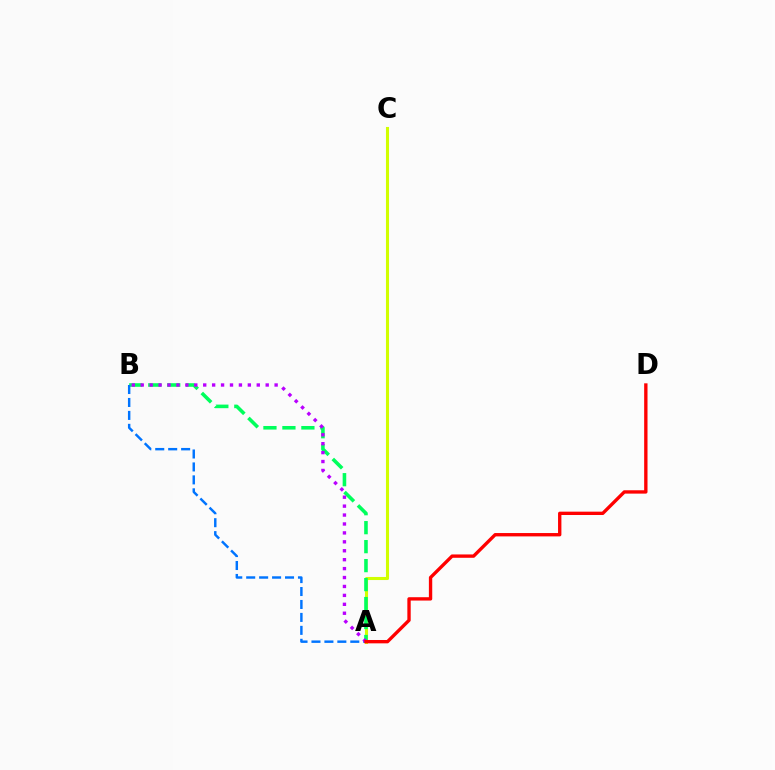{('A', 'C'): [{'color': '#d1ff00', 'line_style': 'solid', 'thickness': 2.22}], ('A', 'B'): [{'color': '#00ff5c', 'line_style': 'dashed', 'thickness': 2.58}, {'color': '#0074ff', 'line_style': 'dashed', 'thickness': 1.76}, {'color': '#b900ff', 'line_style': 'dotted', 'thickness': 2.43}], ('A', 'D'): [{'color': '#ff0000', 'line_style': 'solid', 'thickness': 2.41}]}